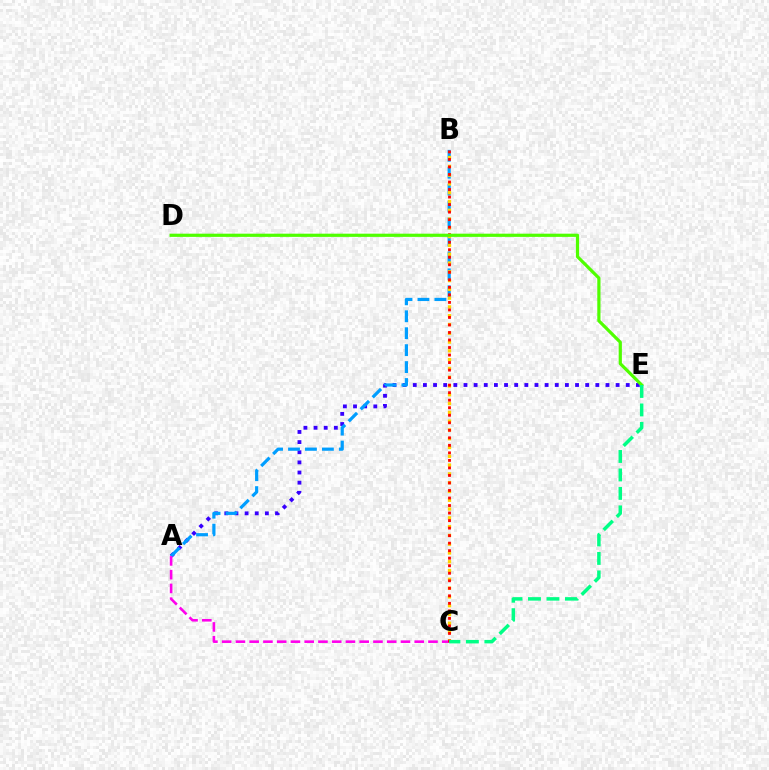{('A', 'E'): [{'color': '#3700ff', 'line_style': 'dotted', 'thickness': 2.76}], ('A', 'B'): [{'color': '#009eff', 'line_style': 'dashed', 'thickness': 2.3}], ('B', 'C'): [{'color': '#ffd500', 'line_style': 'dotted', 'thickness': 2.39}, {'color': '#ff0000', 'line_style': 'dotted', 'thickness': 2.04}], ('A', 'C'): [{'color': '#ff00ed', 'line_style': 'dashed', 'thickness': 1.87}], ('D', 'E'): [{'color': '#4fff00', 'line_style': 'solid', 'thickness': 2.3}], ('C', 'E'): [{'color': '#00ff86', 'line_style': 'dashed', 'thickness': 2.51}]}